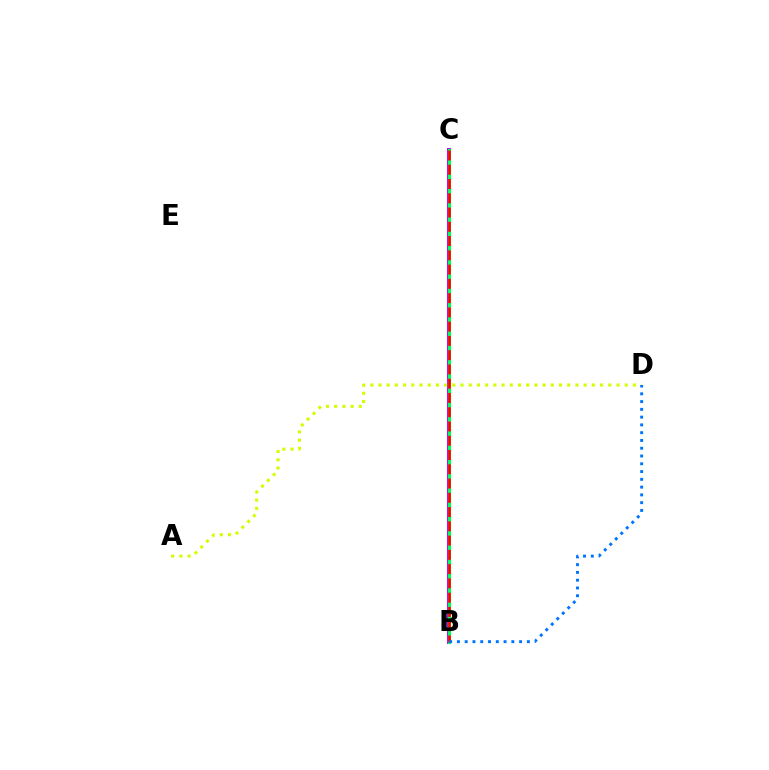{('B', 'C'): [{'color': '#b900ff', 'line_style': 'solid', 'thickness': 2.84}, {'color': '#00ff5c', 'line_style': 'solid', 'thickness': 2.25}, {'color': '#ff0000', 'line_style': 'dashed', 'thickness': 1.94}], ('A', 'D'): [{'color': '#d1ff00', 'line_style': 'dotted', 'thickness': 2.23}], ('B', 'D'): [{'color': '#0074ff', 'line_style': 'dotted', 'thickness': 2.11}]}